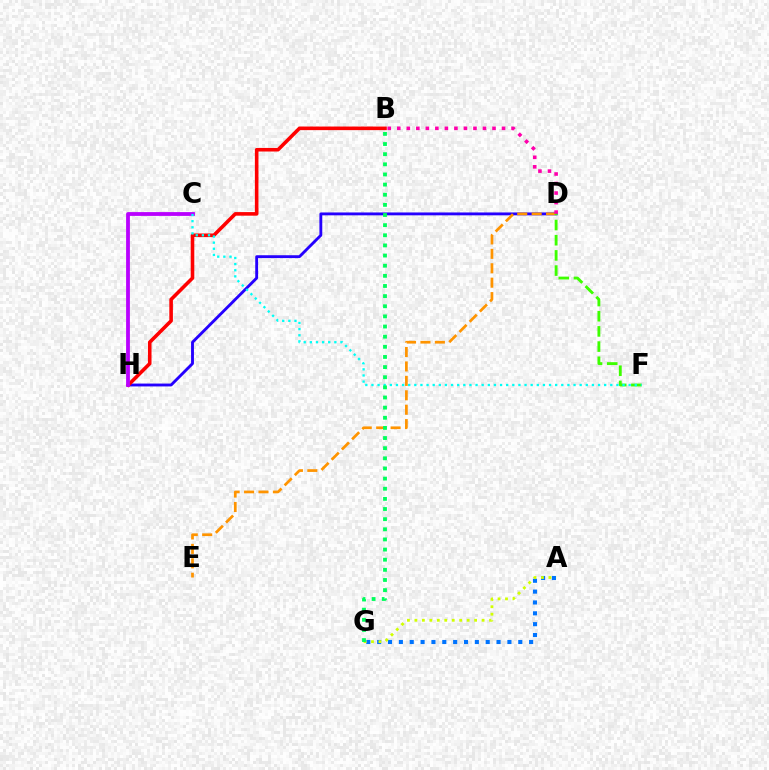{('D', 'H'): [{'color': '#2500ff', 'line_style': 'solid', 'thickness': 2.06}], ('D', 'E'): [{'color': '#ff9400', 'line_style': 'dashed', 'thickness': 1.96}], ('B', 'D'): [{'color': '#ff00ac', 'line_style': 'dotted', 'thickness': 2.59}], ('A', 'G'): [{'color': '#0074ff', 'line_style': 'dotted', 'thickness': 2.95}, {'color': '#d1ff00', 'line_style': 'dotted', 'thickness': 2.03}], ('B', 'H'): [{'color': '#ff0000', 'line_style': 'solid', 'thickness': 2.58}], ('D', 'F'): [{'color': '#3dff00', 'line_style': 'dashed', 'thickness': 2.06}], ('C', 'H'): [{'color': '#b900ff', 'line_style': 'solid', 'thickness': 2.73}], ('C', 'F'): [{'color': '#00fff6', 'line_style': 'dotted', 'thickness': 1.66}], ('B', 'G'): [{'color': '#00ff5c', 'line_style': 'dotted', 'thickness': 2.75}]}